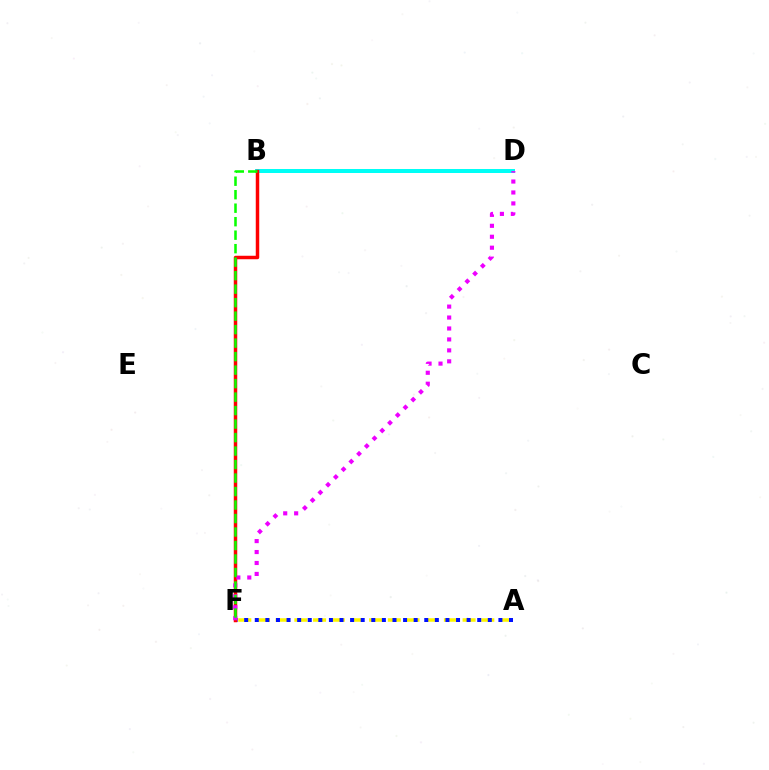{('A', 'F'): [{'color': '#fcf500', 'line_style': 'dashed', 'thickness': 2.54}, {'color': '#0010ff', 'line_style': 'dotted', 'thickness': 2.88}], ('B', 'D'): [{'color': '#00fff6', 'line_style': 'solid', 'thickness': 2.88}], ('B', 'F'): [{'color': '#ff0000', 'line_style': 'solid', 'thickness': 2.5}, {'color': '#08ff00', 'line_style': 'dashed', 'thickness': 1.83}], ('D', 'F'): [{'color': '#ee00ff', 'line_style': 'dotted', 'thickness': 2.97}]}